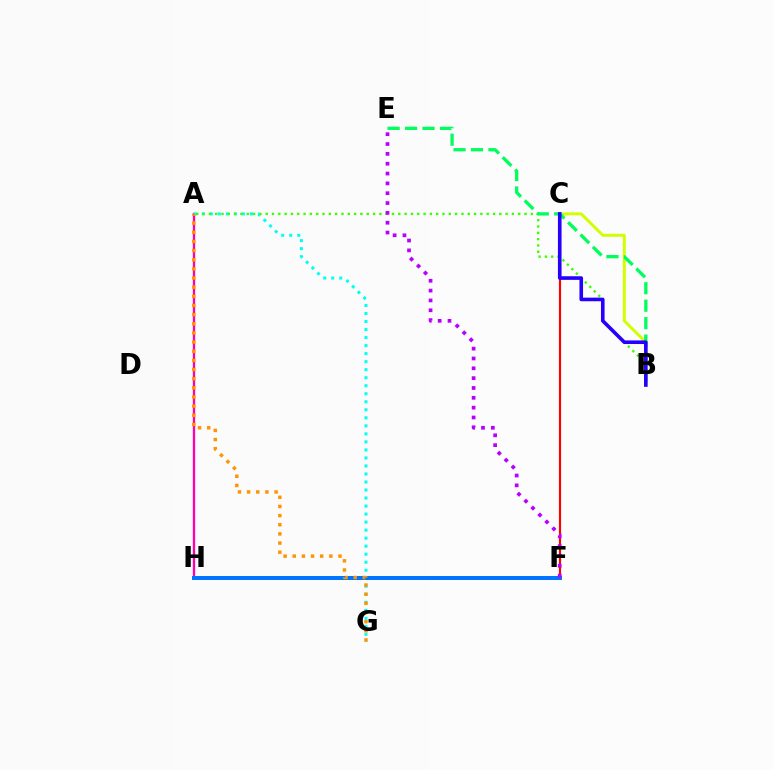{('A', 'H'): [{'color': '#ff00ac', 'line_style': 'solid', 'thickness': 1.66}], ('C', 'F'): [{'color': '#ff0000', 'line_style': 'solid', 'thickness': 1.55}], ('B', 'C'): [{'color': '#d1ff00', 'line_style': 'solid', 'thickness': 2.13}, {'color': '#2500ff', 'line_style': 'solid', 'thickness': 2.6}], ('A', 'G'): [{'color': '#00fff6', 'line_style': 'dotted', 'thickness': 2.18}, {'color': '#ff9400', 'line_style': 'dotted', 'thickness': 2.49}], ('A', 'B'): [{'color': '#3dff00', 'line_style': 'dotted', 'thickness': 1.72}], ('B', 'E'): [{'color': '#00ff5c', 'line_style': 'dashed', 'thickness': 2.37}], ('F', 'H'): [{'color': '#0074ff', 'line_style': 'solid', 'thickness': 2.87}], ('E', 'F'): [{'color': '#b900ff', 'line_style': 'dotted', 'thickness': 2.67}]}